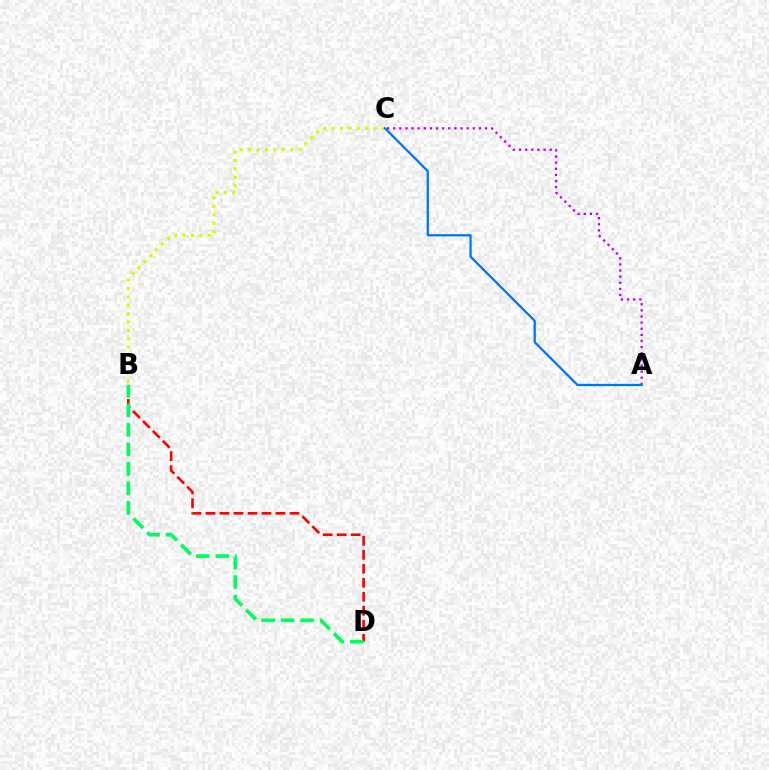{('B', 'C'): [{'color': '#d1ff00', 'line_style': 'dotted', 'thickness': 2.28}], ('A', 'C'): [{'color': '#b900ff', 'line_style': 'dotted', 'thickness': 1.66}, {'color': '#0074ff', 'line_style': 'solid', 'thickness': 1.62}], ('B', 'D'): [{'color': '#ff0000', 'line_style': 'dashed', 'thickness': 1.9}, {'color': '#00ff5c', 'line_style': 'dashed', 'thickness': 2.65}]}